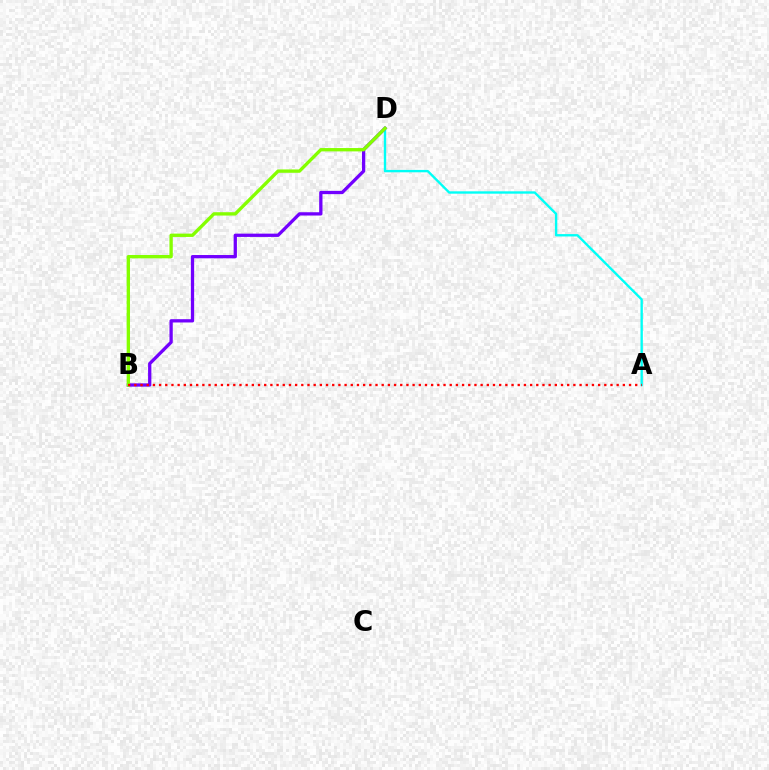{('A', 'D'): [{'color': '#00fff6', 'line_style': 'solid', 'thickness': 1.7}], ('B', 'D'): [{'color': '#7200ff', 'line_style': 'solid', 'thickness': 2.36}, {'color': '#84ff00', 'line_style': 'solid', 'thickness': 2.4}], ('A', 'B'): [{'color': '#ff0000', 'line_style': 'dotted', 'thickness': 1.68}]}